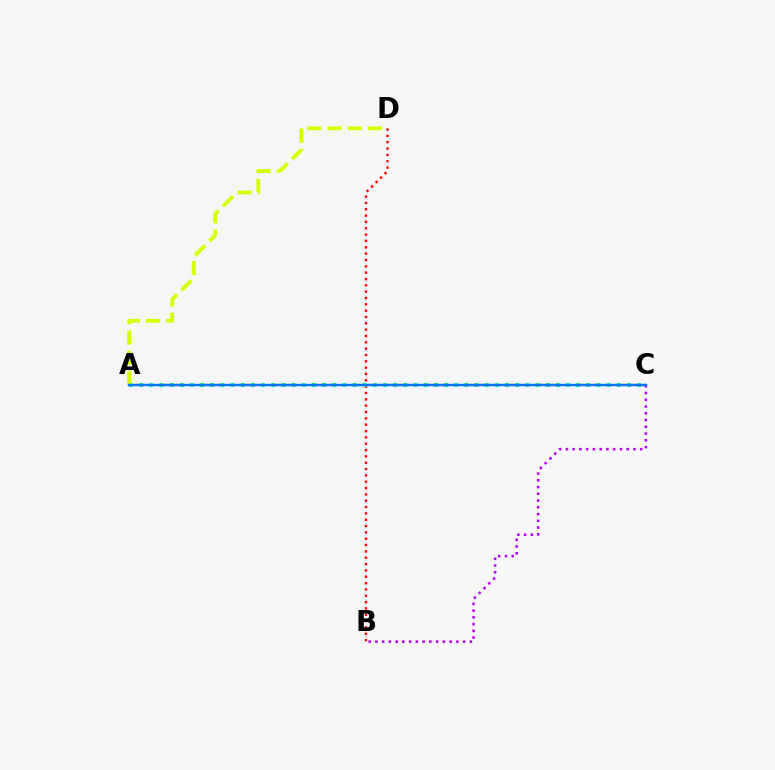{('B', 'D'): [{'color': '#ff0000', 'line_style': 'dotted', 'thickness': 1.72}], ('A', 'C'): [{'color': '#00ff5c', 'line_style': 'dotted', 'thickness': 2.76}, {'color': '#0074ff', 'line_style': 'solid', 'thickness': 1.78}], ('B', 'C'): [{'color': '#b900ff', 'line_style': 'dotted', 'thickness': 1.83}], ('A', 'D'): [{'color': '#d1ff00', 'line_style': 'dashed', 'thickness': 2.75}]}